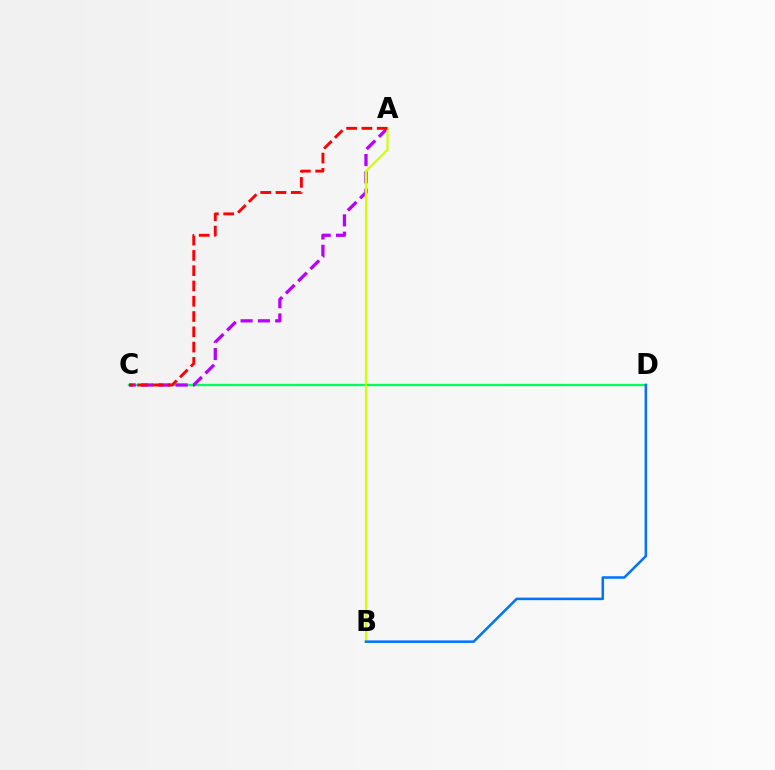{('C', 'D'): [{'color': '#00ff5c', 'line_style': 'solid', 'thickness': 1.71}], ('A', 'C'): [{'color': '#b900ff', 'line_style': 'dashed', 'thickness': 2.35}, {'color': '#ff0000', 'line_style': 'dashed', 'thickness': 2.08}], ('A', 'B'): [{'color': '#d1ff00', 'line_style': 'solid', 'thickness': 1.57}], ('B', 'D'): [{'color': '#0074ff', 'line_style': 'solid', 'thickness': 1.83}]}